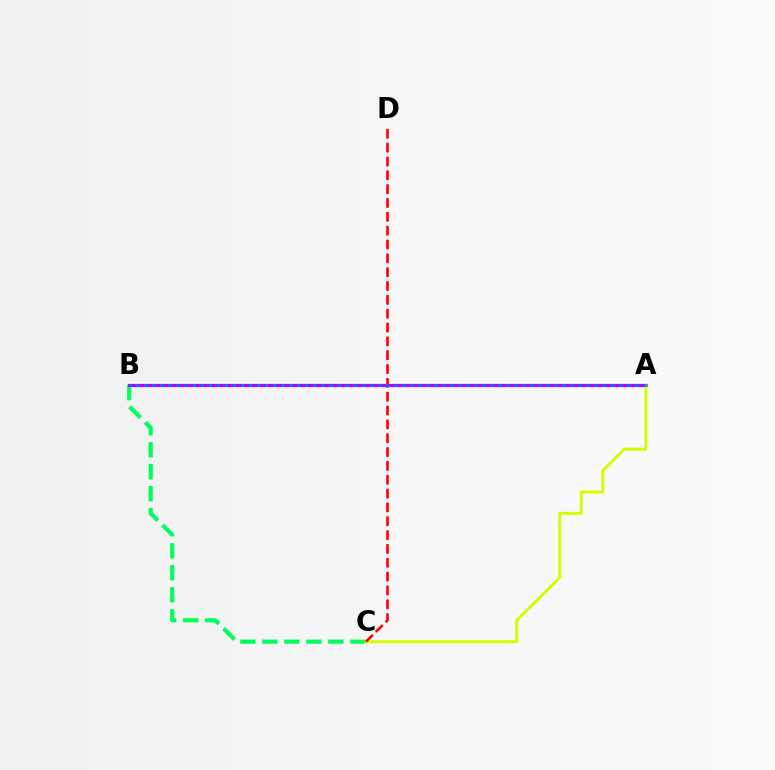{('B', 'C'): [{'color': '#00ff5c', 'line_style': 'dashed', 'thickness': 2.99}], ('A', 'B'): [{'color': '#b900ff', 'line_style': 'solid', 'thickness': 2.3}, {'color': '#0074ff', 'line_style': 'dotted', 'thickness': 2.19}], ('A', 'C'): [{'color': '#d1ff00', 'line_style': 'solid', 'thickness': 2.09}], ('C', 'D'): [{'color': '#ff0000', 'line_style': 'dashed', 'thickness': 1.88}]}